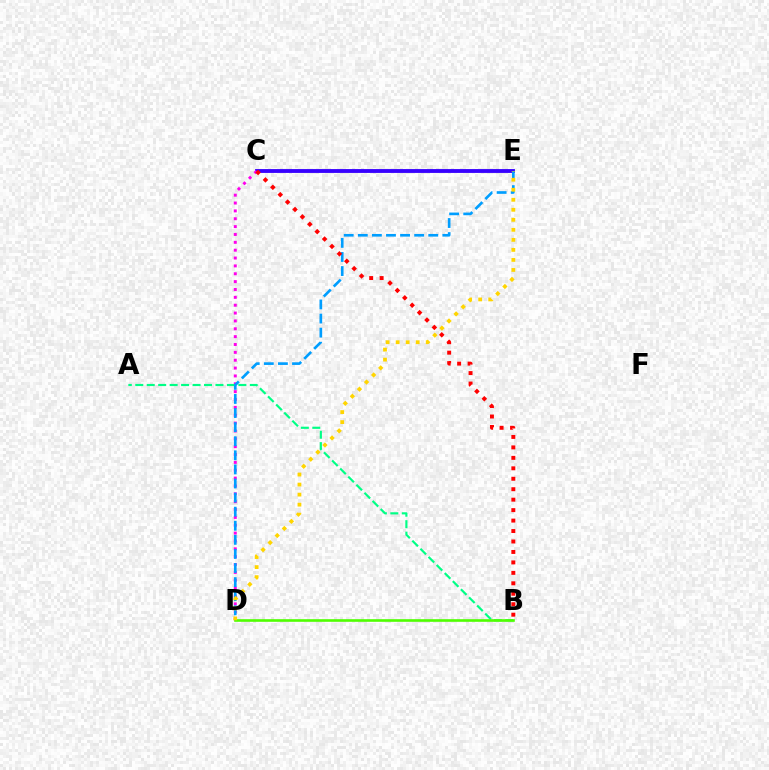{('C', 'E'): [{'color': '#3700ff', 'line_style': 'solid', 'thickness': 2.77}], ('C', 'D'): [{'color': '#ff00ed', 'line_style': 'dotted', 'thickness': 2.14}], ('A', 'B'): [{'color': '#00ff86', 'line_style': 'dashed', 'thickness': 1.56}], ('D', 'E'): [{'color': '#009eff', 'line_style': 'dashed', 'thickness': 1.91}, {'color': '#ffd500', 'line_style': 'dotted', 'thickness': 2.72}], ('B', 'D'): [{'color': '#4fff00', 'line_style': 'solid', 'thickness': 1.89}], ('B', 'C'): [{'color': '#ff0000', 'line_style': 'dotted', 'thickness': 2.84}]}